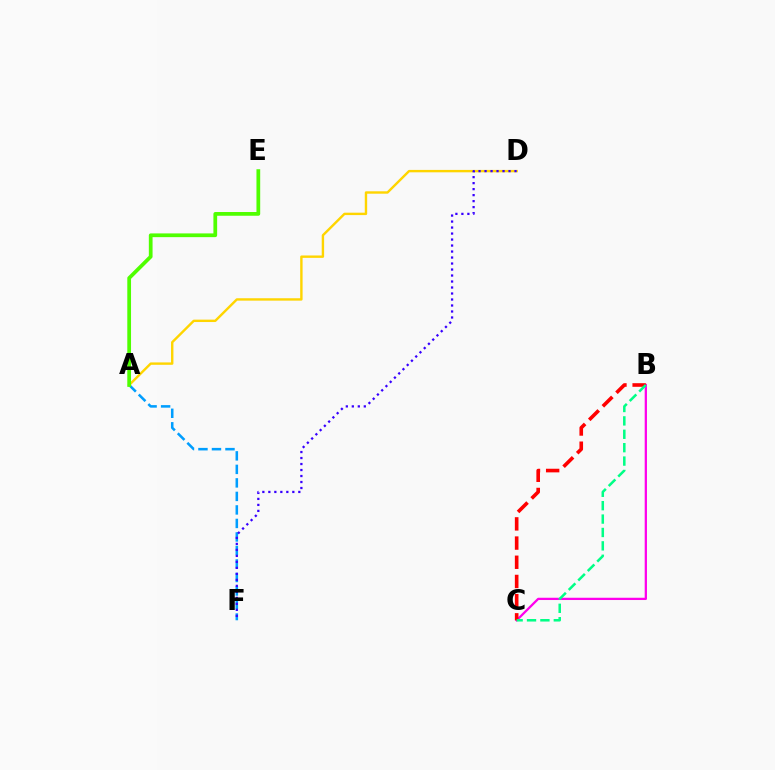{('A', 'F'): [{'color': '#009eff', 'line_style': 'dashed', 'thickness': 1.84}], ('A', 'D'): [{'color': '#ffd500', 'line_style': 'solid', 'thickness': 1.72}], ('B', 'C'): [{'color': '#ff00ed', 'line_style': 'solid', 'thickness': 1.64}, {'color': '#ff0000', 'line_style': 'dashed', 'thickness': 2.61}, {'color': '#00ff86', 'line_style': 'dashed', 'thickness': 1.82}], ('D', 'F'): [{'color': '#3700ff', 'line_style': 'dotted', 'thickness': 1.63}], ('A', 'E'): [{'color': '#4fff00', 'line_style': 'solid', 'thickness': 2.69}]}